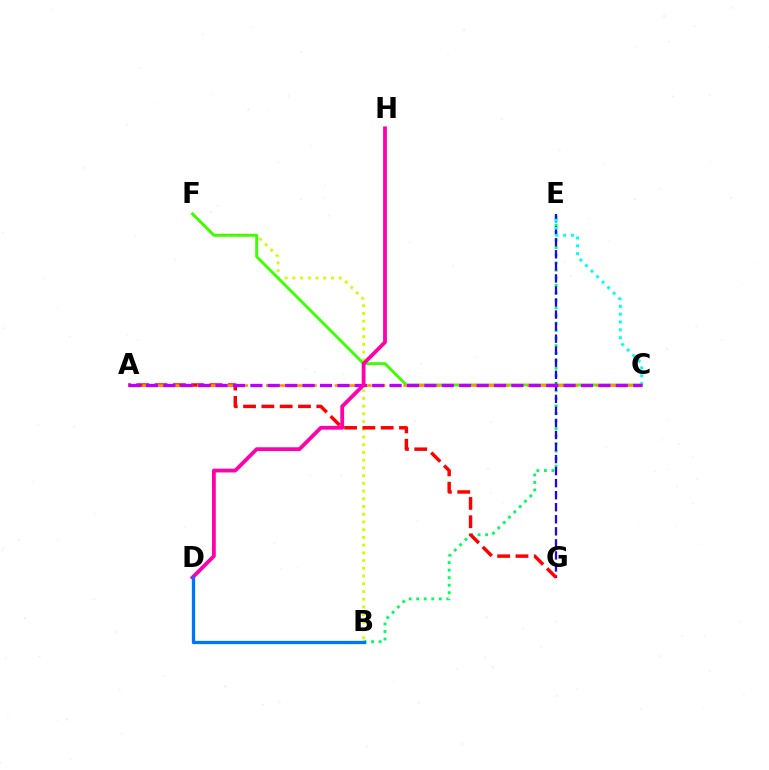{('B', 'E'): [{'color': '#00ff5c', 'line_style': 'dotted', 'thickness': 2.05}], ('E', 'G'): [{'color': '#2500ff', 'line_style': 'dashed', 'thickness': 1.64}], ('B', 'F'): [{'color': '#d1ff00', 'line_style': 'dotted', 'thickness': 2.1}], ('A', 'G'): [{'color': '#ff0000', 'line_style': 'dashed', 'thickness': 2.49}], ('C', 'E'): [{'color': '#00fff6', 'line_style': 'dotted', 'thickness': 2.13}], ('C', 'F'): [{'color': '#3dff00', 'line_style': 'solid', 'thickness': 2.09}], ('A', 'C'): [{'color': '#ff9400', 'line_style': 'dashed', 'thickness': 1.87}, {'color': '#b900ff', 'line_style': 'dashed', 'thickness': 2.36}], ('D', 'H'): [{'color': '#ff00ac', 'line_style': 'solid', 'thickness': 2.72}], ('B', 'D'): [{'color': '#0074ff', 'line_style': 'solid', 'thickness': 2.37}]}